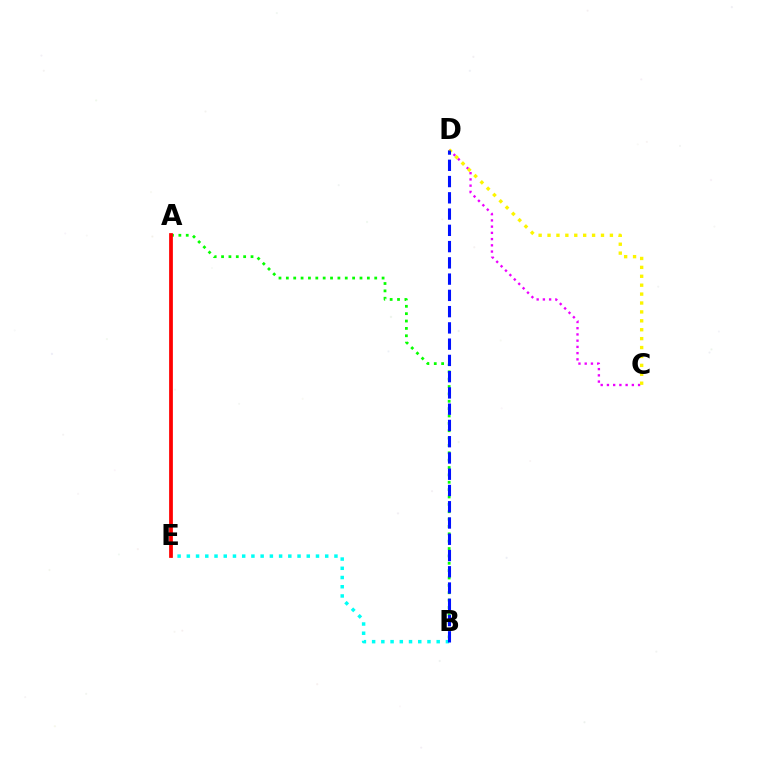{('C', 'D'): [{'color': '#ee00ff', 'line_style': 'dotted', 'thickness': 1.69}, {'color': '#fcf500', 'line_style': 'dotted', 'thickness': 2.42}], ('B', 'E'): [{'color': '#00fff6', 'line_style': 'dotted', 'thickness': 2.51}], ('A', 'B'): [{'color': '#08ff00', 'line_style': 'dotted', 'thickness': 2.0}], ('B', 'D'): [{'color': '#0010ff', 'line_style': 'dashed', 'thickness': 2.21}], ('A', 'E'): [{'color': '#ff0000', 'line_style': 'solid', 'thickness': 2.7}]}